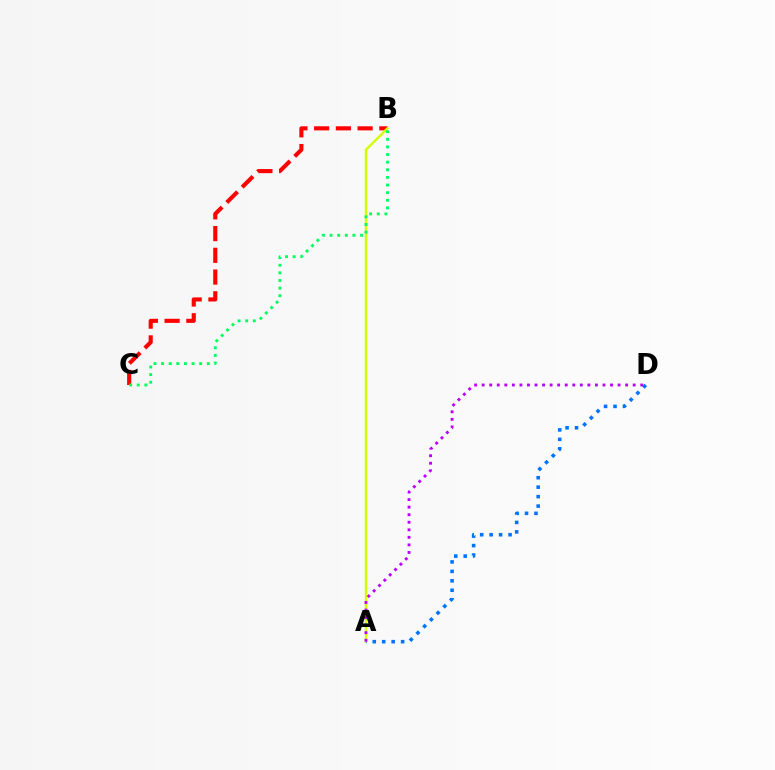{('B', 'C'): [{'color': '#ff0000', 'line_style': 'dashed', 'thickness': 2.95}, {'color': '#00ff5c', 'line_style': 'dotted', 'thickness': 2.07}], ('A', 'B'): [{'color': '#d1ff00', 'line_style': 'solid', 'thickness': 1.68}], ('A', 'D'): [{'color': '#0074ff', 'line_style': 'dotted', 'thickness': 2.57}, {'color': '#b900ff', 'line_style': 'dotted', 'thickness': 2.05}]}